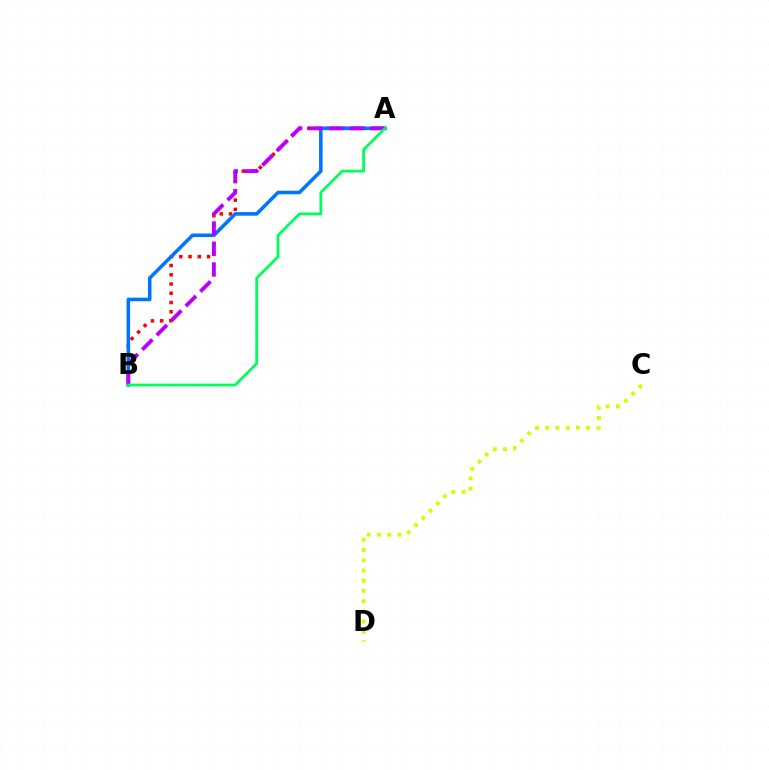{('A', 'B'): [{'color': '#ff0000', 'line_style': 'dotted', 'thickness': 2.51}, {'color': '#0074ff', 'line_style': 'solid', 'thickness': 2.57}, {'color': '#b900ff', 'line_style': 'dashed', 'thickness': 2.79}, {'color': '#00ff5c', 'line_style': 'solid', 'thickness': 1.99}], ('C', 'D'): [{'color': '#d1ff00', 'line_style': 'dotted', 'thickness': 2.78}]}